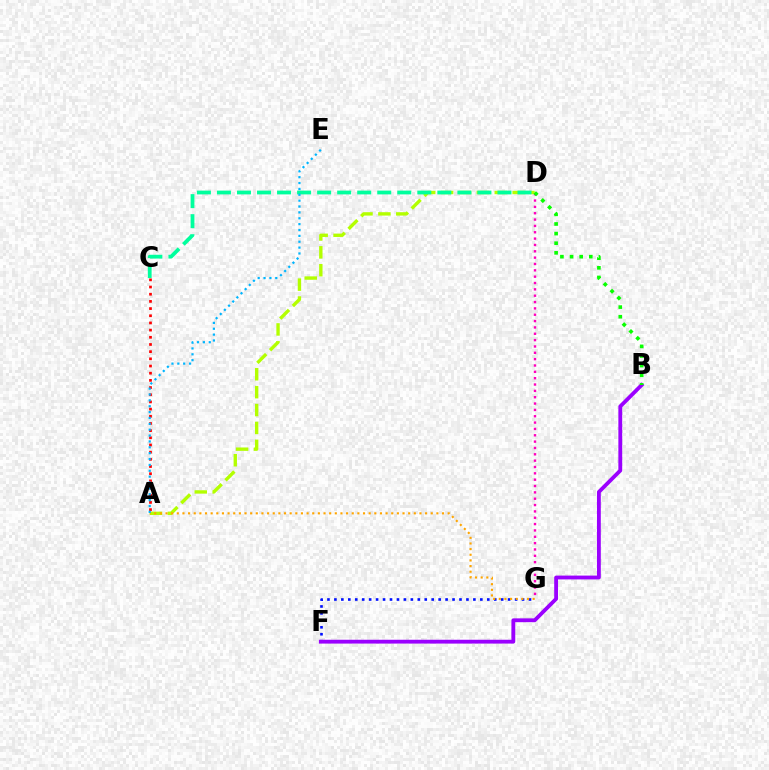{('D', 'G'): [{'color': '#ff00bd', 'line_style': 'dotted', 'thickness': 1.72}], ('A', 'D'): [{'color': '#b3ff00', 'line_style': 'dashed', 'thickness': 2.43}], ('C', 'D'): [{'color': '#00ff9d', 'line_style': 'dashed', 'thickness': 2.72}], ('A', 'C'): [{'color': '#ff0000', 'line_style': 'dotted', 'thickness': 1.95}], ('F', 'G'): [{'color': '#0010ff', 'line_style': 'dotted', 'thickness': 1.89}], ('A', 'G'): [{'color': '#ffa500', 'line_style': 'dotted', 'thickness': 1.53}], ('A', 'E'): [{'color': '#00b5ff', 'line_style': 'dotted', 'thickness': 1.59}], ('B', 'F'): [{'color': '#9b00ff', 'line_style': 'solid', 'thickness': 2.76}], ('B', 'D'): [{'color': '#08ff00', 'line_style': 'dotted', 'thickness': 2.62}]}